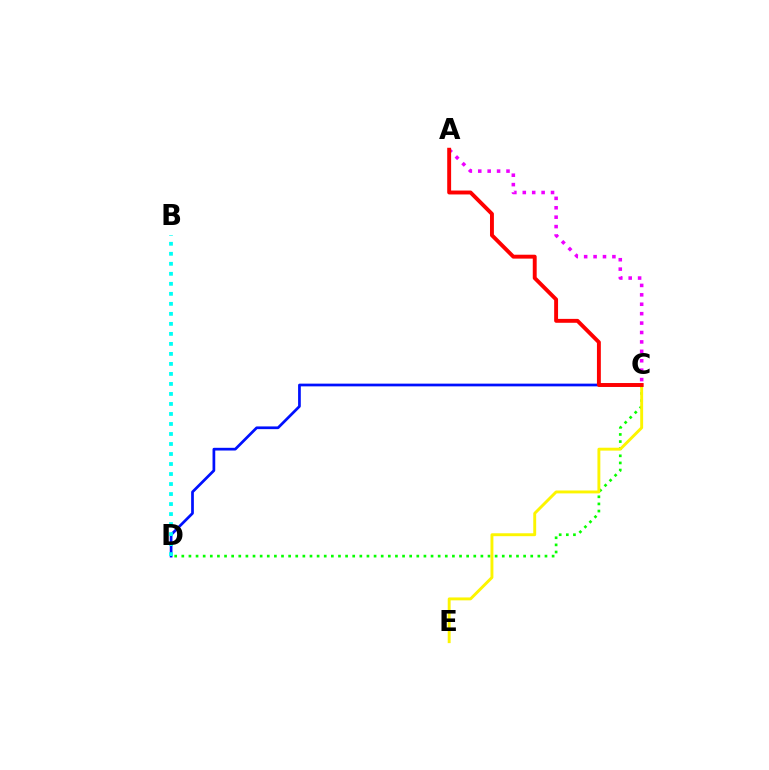{('A', 'C'): [{'color': '#ee00ff', 'line_style': 'dotted', 'thickness': 2.56}, {'color': '#ff0000', 'line_style': 'solid', 'thickness': 2.81}], ('C', 'D'): [{'color': '#08ff00', 'line_style': 'dotted', 'thickness': 1.93}, {'color': '#0010ff', 'line_style': 'solid', 'thickness': 1.95}], ('C', 'E'): [{'color': '#fcf500', 'line_style': 'solid', 'thickness': 2.09}], ('B', 'D'): [{'color': '#00fff6', 'line_style': 'dotted', 'thickness': 2.72}]}